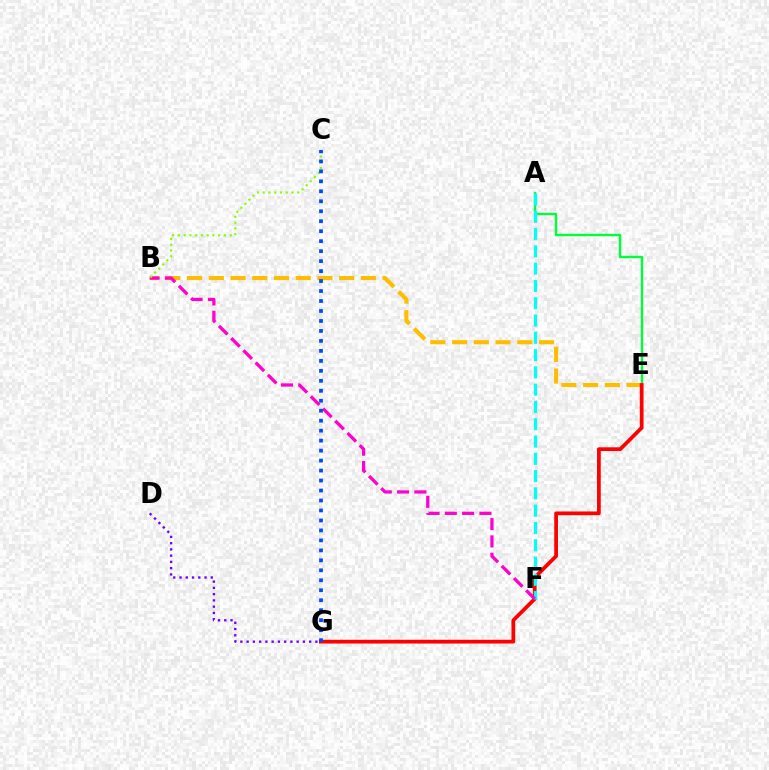{('A', 'E'): [{'color': '#00ff39', 'line_style': 'solid', 'thickness': 1.73}], ('B', 'E'): [{'color': '#ffbd00', 'line_style': 'dashed', 'thickness': 2.95}], ('E', 'G'): [{'color': '#ff0000', 'line_style': 'solid', 'thickness': 2.7}], ('A', 'F'): [{'color': '#00fff6', 'line_style': 'dashed', 'thickness': 2.35}], ('B', 'F'): [{'color': '#ff00cf', 'line_style': 'dashed', 'thickness': 2.35}], ('B', 'C'): [{'color': '#84ff00', 'line_style': 'dotted', 'thickness': 1.56}], ('C', 'G'): [{'color': '#004bff', 'line_style': 'dotted', 'thickness': 2.71}], ('D', 'G'): [{'color': '#7200ff', 'line_style': 'dotted', 'thickness': 1.7}]}